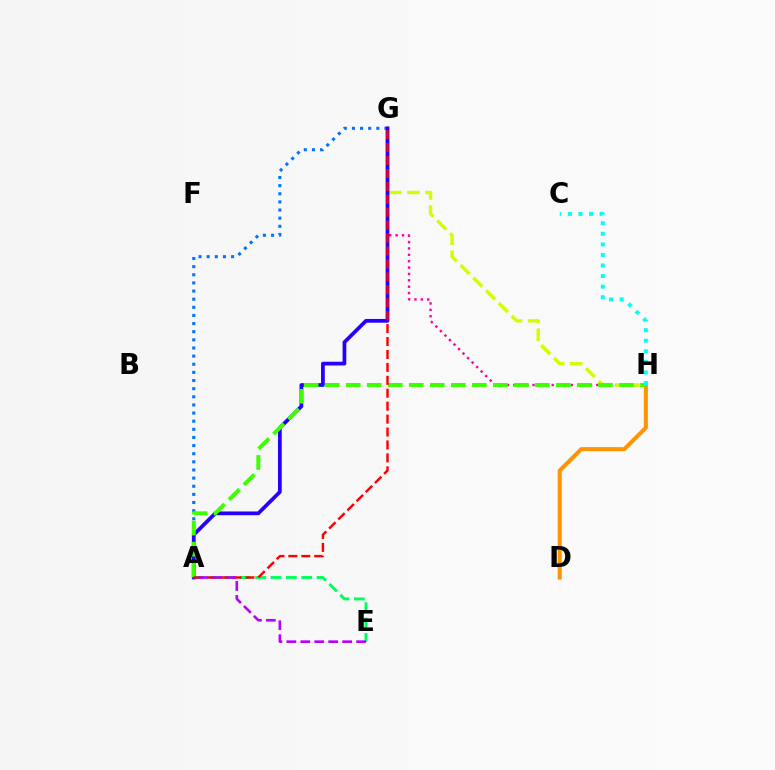{('G', 'H'): [{'color': '#ff00ac', 'line_style': 'dotted', 'thickness': 1.73}, {'color': '#d1ff00', 'line_style': 'dashed', 'thickness': 2.45}], ('A', 'G'): [{'color': '#0074ff', 'line_style': 'dotted', 'thickness': 2.21}, {'color': '#2500ff', 'line_style': 'solid', 'thickness': 2.69}, {'color': '#ff0000', 'line_style': 'dashed', 'thickness': 1.76}], ('A', 'E'): [{'color': '#00ff5c', 'line_style': 'dashed', 'thickness': 2.09}, {'color': '#b900ff', 'line_style': 'dashed', 'thickness': 1.9}], ('D', 'H'): [{'color': '#ff9400', 'line_style': 'solid', 'thickness': 2.91}], ('A', 'H'): [{'color': '#3dff00', 'line_style': 'dashed', 'thickness': 2.86}], ('C', 'H'): [{'color': '#00fff6', 'line_style': 'dotted', 'thickness': 2.87}]}